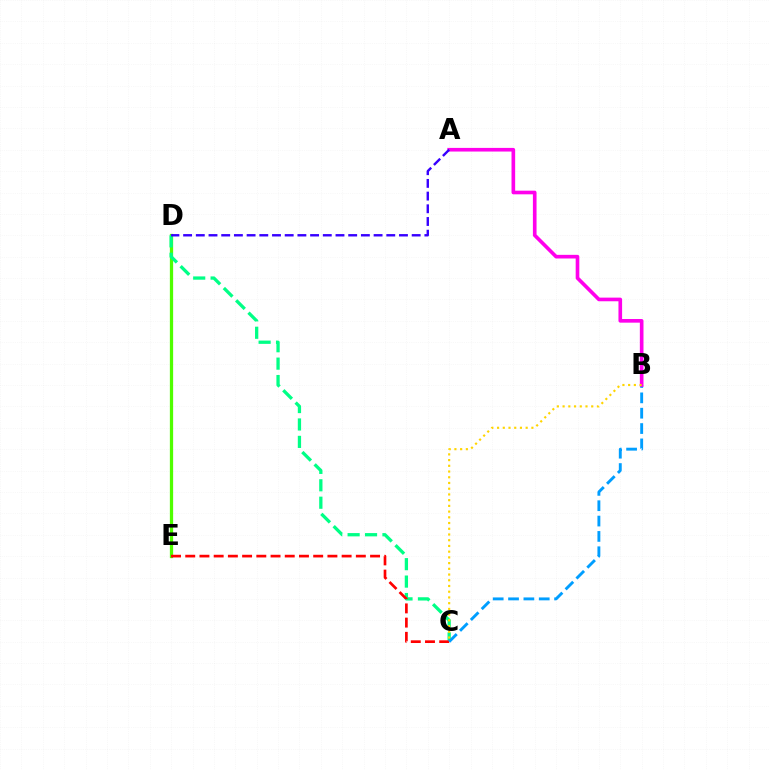{('D', 'E'): [{'color': '#4fff00', 'line_style': 'solid', 'thickness': 2.35}], ('C', 'D'): [{'color': '#00ff86', 'line_style': 'dashed', 'thickness': 2.37}], ('C', 'E'): [{'color': '#ff0000', 'line_style': 'dashed', 'thickness': 1.93}], ('B', 'C'): [{'color': '#009eff', 'line_style': 'dashed', 'thickness': 2.08}, {'color': '#ffd500', 'line_style': 'dotted', 'thickness': 1.55}], ('A', 'B'): [{'color': '#ff00ed', 'line_style': 'solid', 'thickness': 2.62}], ('A', 'D'): [{'color': '#3700ff', 'line_style': 'dashed', 'thickness': 1.73}]}